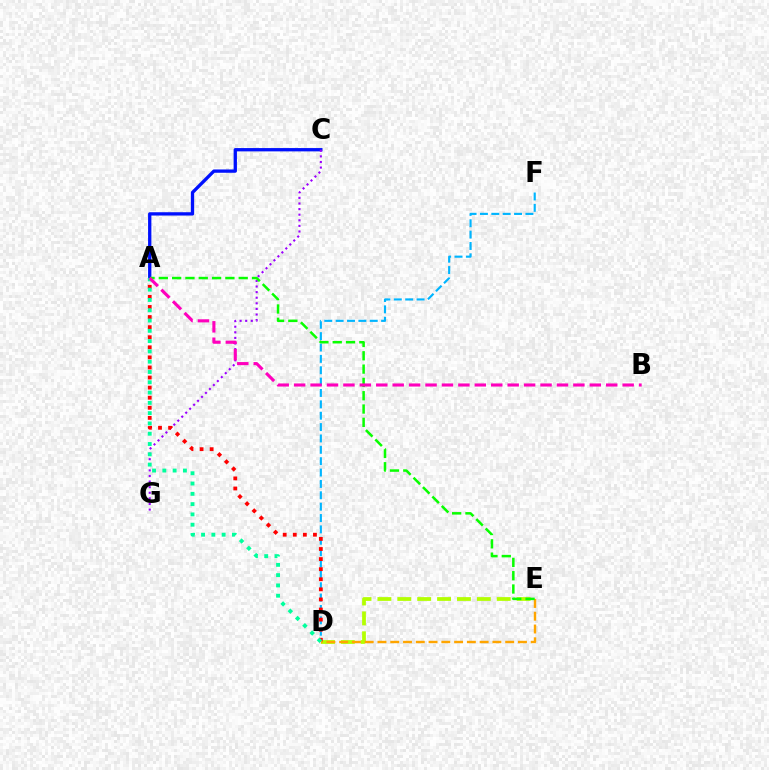{('D', 'F'): [{'color': '#00b5ff', 'line_style': 'dashed', 'thickness': 1.54}], ('D', 'E'): [{'color': '#b3ff00', 'line_style': 'dashed', 'thickness': 2.7}, {'color': '#ffa500', 'line_style': 'dashed', 'thickness': 1.74}], ('A', 'C'): [{'color': '#0010ff', 'line_style': 'solid', 'thickness': 2.38}], ('C', 'G'): [{'color': '#9b00ff', 'line_style': 'dotted', 'thickness': 1.52}], ('A', 'D'): [{'color': '#ff0000', 'line_style': 'dotted', 'thickness': 2.74}, {'color': '#00ff9d', 'line_style': 'dotted', 'thickness': 2.8}], ('A', 'E'): [{'color': '#08ff00', 'line_style': 'dashed', 'thickness': 1.81}], ('A', 'B'): [{'color': '#ff00bd', 'line_style': 'dashed', 'thickness': 2.23}]}